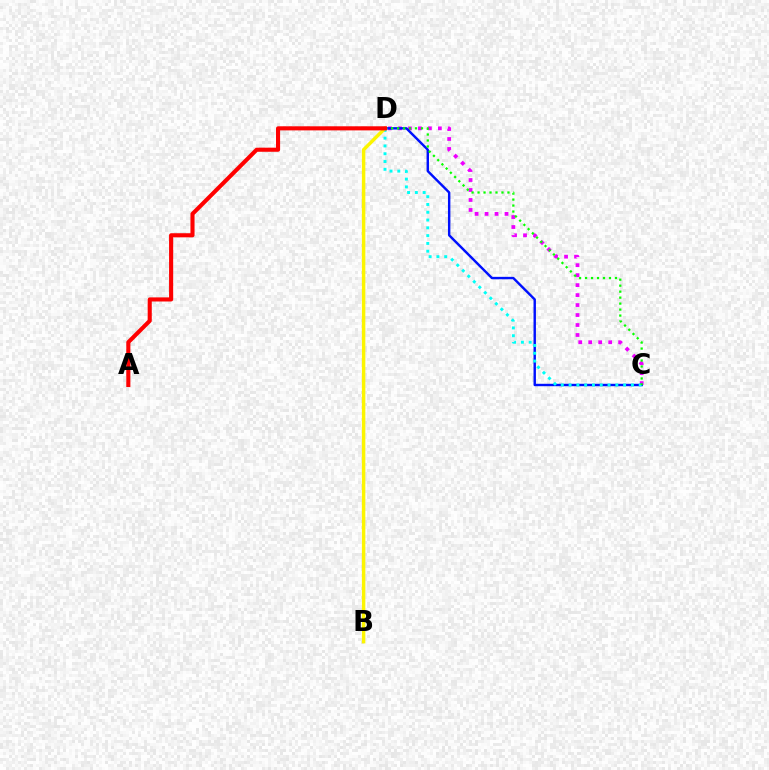{('C', 'D'): [{'color': '#ee00ff', 'line_style': 'dotted', 'thickness': 2.71}, {'color': '#0010ff', 'line_style': 'solid', 'thickness': 1.74}, {'color': '#00fff6', 'line_style': 'dotted', 'thickness': 2.12}, {'color': '#08ff00', 'line_style': 'dotted', 'thickness': 1.62}], ('B', 'D'): [{'color': '#fcf500', 'line_style': 'solid', 'thickness': 2.48}], ('A', 'D'): [{'color': '#ff0000', 'line_style': 'solid', 'thickness': 2.95}]}